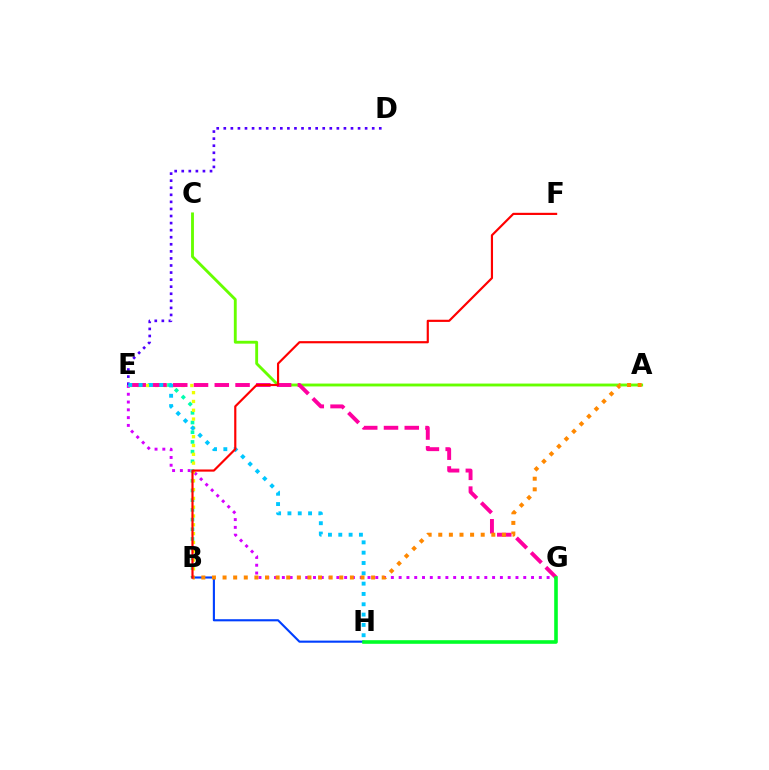{('E', 'G'): [{'color': '#d600ff', 'line_style': 'dotted', 'thickness': 2.12}, {'color': '#ff00a0', 'line_style': 'dashed', 'thickness': 2.82}], ('B', 'E'): [{'color': '#00ffaf', 'line_style': 'dotted', 'thickness': 2.64}, {'color': '#eeff00', 'line_style': 'dotted', 'thickness': 2.39}], ('A', 'C'): [{'color': '#66ff00', 'line_style': 'solid', 'thickness': 2.06}], ('B', 'H'): [{'color': '#003fff', 'line_style': 'solid', 'thickness': 1.53}], ('D', 'E'): [{'color': '#4f00ff', 'line_style': 'dotted', 'thickness': 1.92}], ('E', 'H'): [{'color': '#00c7ff', 'line_style': 'dotted', 'thickness': 2.8}], ('G', 'H'): [{'color': '#00ff27', 'line_style': 'solid', 'thickness': 2.59}], ('A', 'B'): [{'color': '#ff8800', 'line_style': 'dotted', 'thickness': 2.88}], ('B', 'F'): [{'color': '#ff0000', 'line_style': 'solid', 'thickness': 1.56}]}